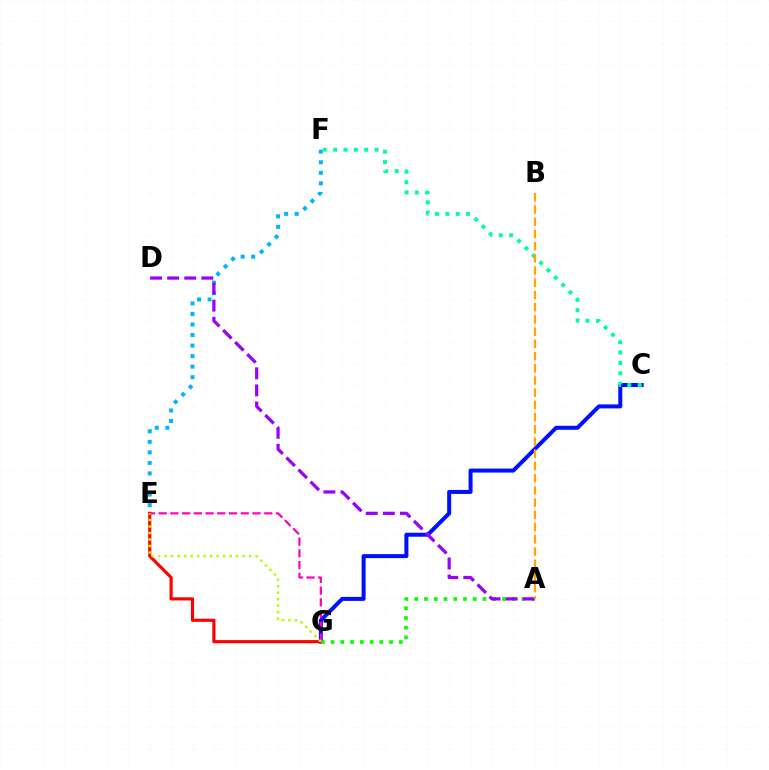{('C', 'G'): [{'color': '#0010ff', 'line_style': 'solid', 'thickness': 2.88}], ('E', 'F'): [{'color': '#00b5ff', 'line_style': 'dotted', 'thickness': 2.86}], ('E', 'G'): [{'color': '#ff0000', 'line_style': 'solid', 'thickness': 2.26}, {'color': '#ff00bd', 'line_style': 'dashed', 'thickness': 1.59}, {'color': '#b3ff00', 'line_style': 'dotted', 'thickness': 1.77}], ('A', 'G'): [{'color': '#08ff00', 'line_style': 'dotted', 'thickness': 2.65}], ('C', 'F'): [{'color': '#00ff9d', 'line_style': 'dotted', 'thickness': 2.82}], ('A', 'D'): [{'color': '#9b00ff', 'line_style': 'dashed', 'thickness': 2.32}], ('A', 'B'): [{'color': '#ffa500', 'line_style': 'dashed', 'thickness': 1.66}]}